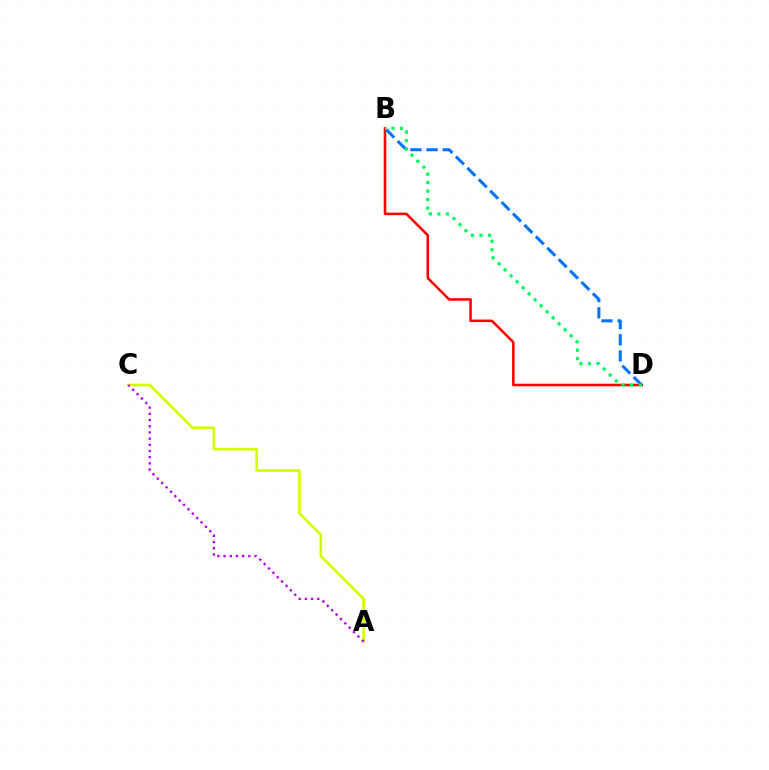{('A', 'C'): [{'color': '#d1ff00', 'line_style': 'solid', 'thickness': 1.89}, {'color': '#b900ff', 'line_style': 'dotted', 'thickness': 1.68}], ('B', 'D'): [{'color': '#ff0000', 'line_style': 'solid', 'thickness': 1.83}, {'color': '#0074ff', 'line_style': 'dashed', 'thickness': 2.19}, {'color': '#00ff5c', 'line_style': 'dotted', 'thickness': 2.31}]}